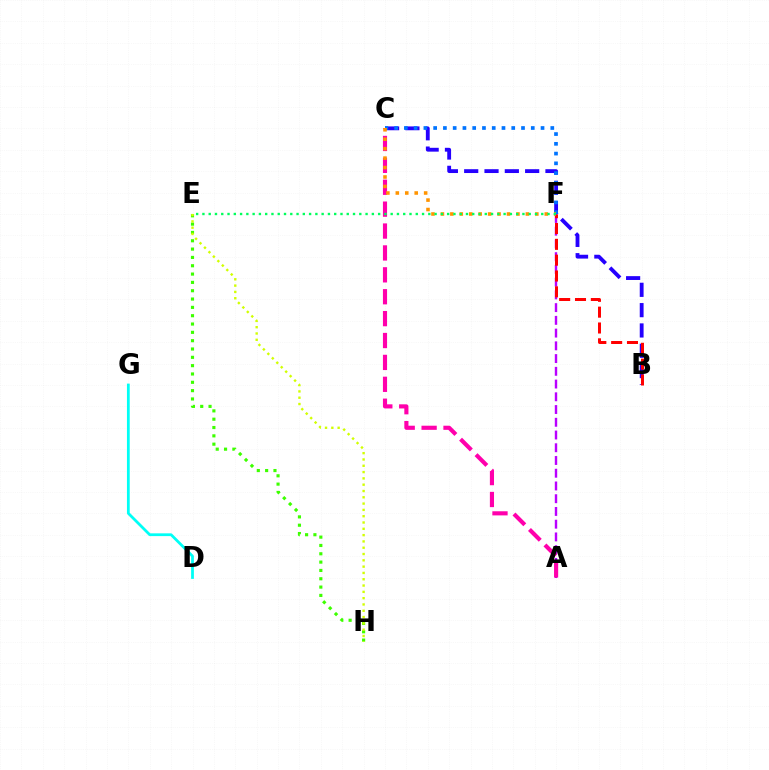{('B', 'C'): [{'color': '#2500ff', 'line_style': 'dashed', 'thickness': 2.76}], ('C', 'F'): [{'color': '#0074ff', 'line_style': 'dotted', 'thickness': 2.65}, {'color': '#ff9400', 'line_style': 'dotted', 'thickness': 2.57}], ('E', 'H'): [{'color': '#3dff00', 'line_style': 'dotted', 'thickness': 2.26}, {'color': '#d1ff00', 'line_style': 'dotted', 'thickness': 1.71}], ('A', 'F'): [{'color': '#b900ff', 'line_style': 'dashed', 'thickness': 1.73}], ('B', 'F'): [{'color': '#ff0000', 'line_style': 'dashed', 'thickness': 2.15}], ('D', 'G'): [{'color': '#00fff6', 'line_style': 'solid', 'thickness': 1.99}], ('A', 'C'): [{'color': '#ff00ac', 'line_style': 'dashed', 'thickness': 2.97}], ('E', 'F'): [{'color': '#00ff5c', 'line_style': 'dotted', 'thickness': 1.7}]}